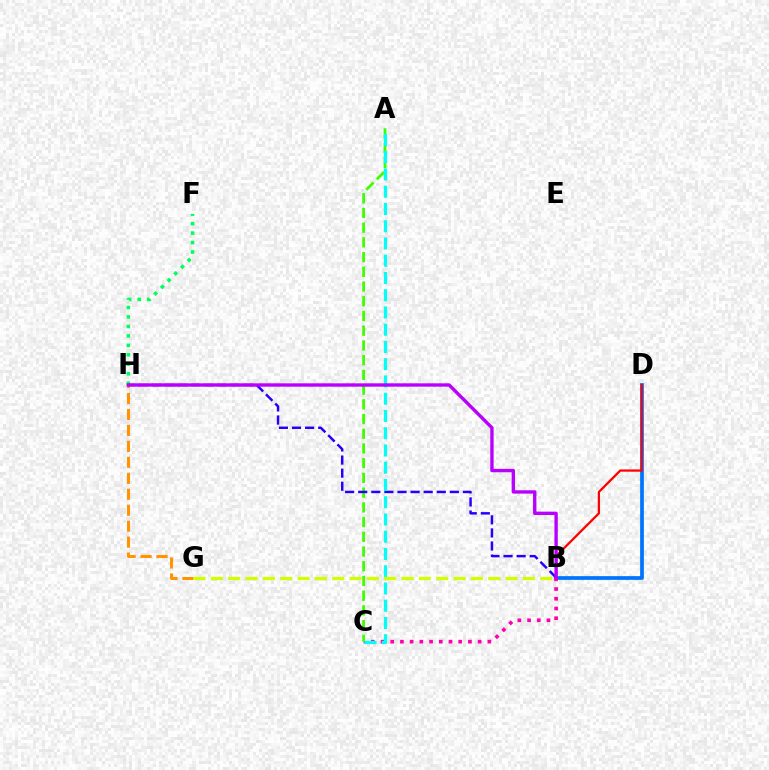{('B', 'D'): [{'color': '#0074ff', 'line_style': 'solid', 'thickness': 2.68}, {'color': '#ff0000', 'line_style': 'solid', 'thickness': 1.62}], ('G', 'H'): [{'color': '#ff9400', 'line_style': 'dashed', 'thickness': 2.17}], ('B', 'C'): [{'color': '#ff00ac', 'line_style': 'dotted', 'thickness': 2.64}], ('F', 'H'): [{'color': '#00ff5c', 'line_style': 'dotted', 'thickness': 2.57}], ('A', 'C'): [{'color': '#3dff00', 'line_style': 'dashed', 'thickness': 2.0}, {'color': '#00fff6', 'line_style': 'dashed', 'thickness': 2.34}], ('B', 'H'): [{'color': '#2500ff', 'line_style': 'dashed', 'thickness': 1.78}, {'color': '#b900ff', 'line_style': 'solid', 'thickness': 2.43}], ('B', 'G'): [{'color': '#d1ff00', 'line_style': 'dashed', 'thickness': 2.35}]}